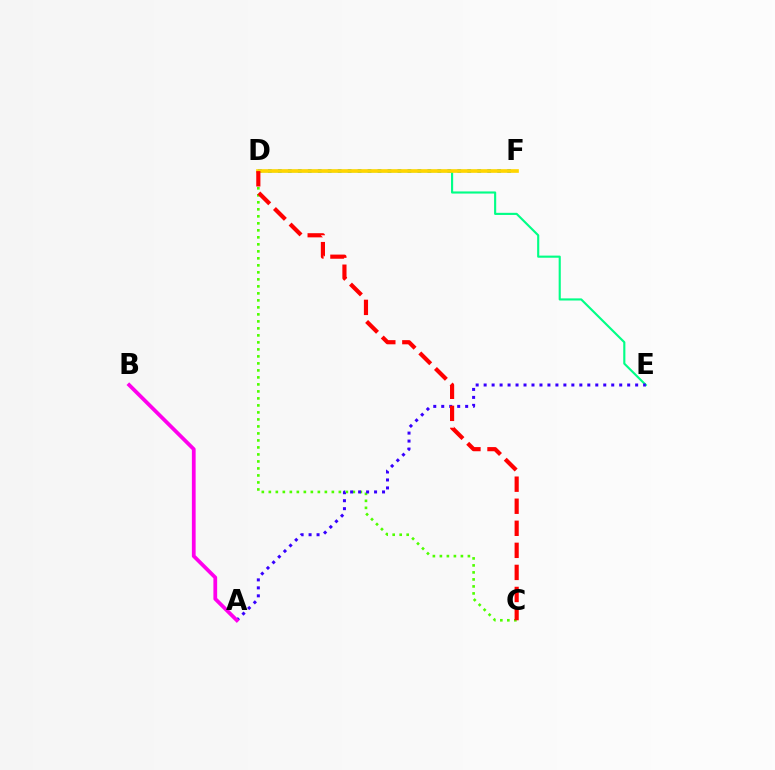{('C', 'D'): [{'color': '#4fff00', 'line_style': 'dotted', 'thickness': 1.9}, {'color': '#ff0000', 'line_style': 'dashed', 'thickness': 3.0}], ('D', 'F'): [{'color': '#009eff', 'line_style': 'dotted', 'thickness': 2.71}, {'color': '#ffd500', 'line_style': 'solid', 'thickness': 2.64}], ('D', 'E'): [{'color': '#00ff86', 'line_style': 'solid', 'thickness': 1.54}], ('A', 'E'): [{'color': '#3700ff', 'line_style': 'dotted', 'thickness': 2.17}], ('A', 'B'): [{'color': '#ff00ed', 'line_style': 'solid', 'thickness': 2.71}]}